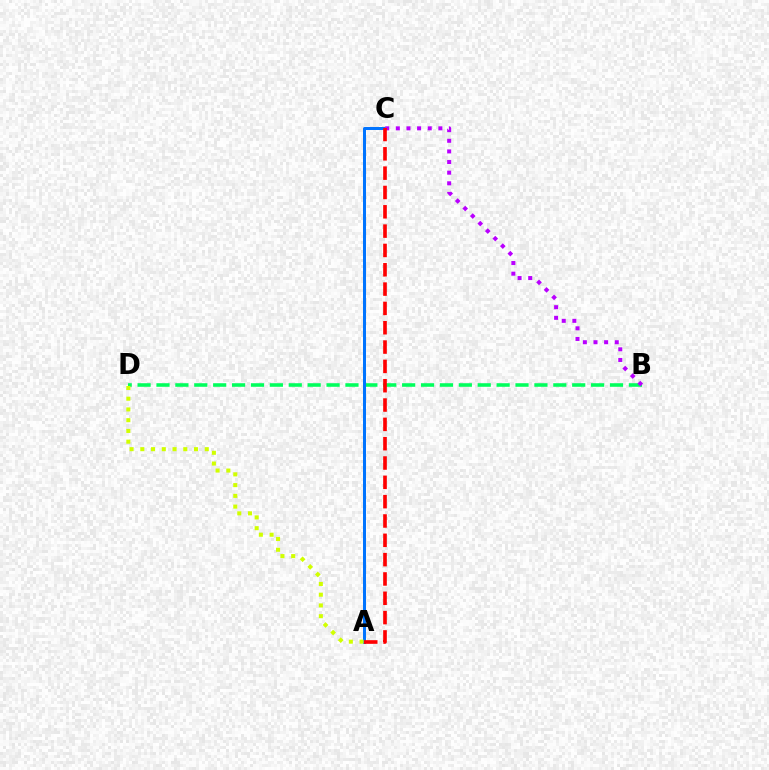{('B', 'D'): [{'color': '#00ff5c', 'line_style': 'dashed', 'thickness': 2.57}], ('A', 'C'): [{'color': '#0074ff', 'line_style': 'solid', 'thickness': 2.17}, {'color': '#ff0000', 'line_style': 'dashed', 'thickness': 2.63}], ('B', 'C'): [{'color': '#b900ff', 'line_style': 'dotted', 'thickness': 2.89}], ('A', 'D'): [{'color': '#d1ff00', 'line_style': 'dotted', 'thickness': 2.92}]}